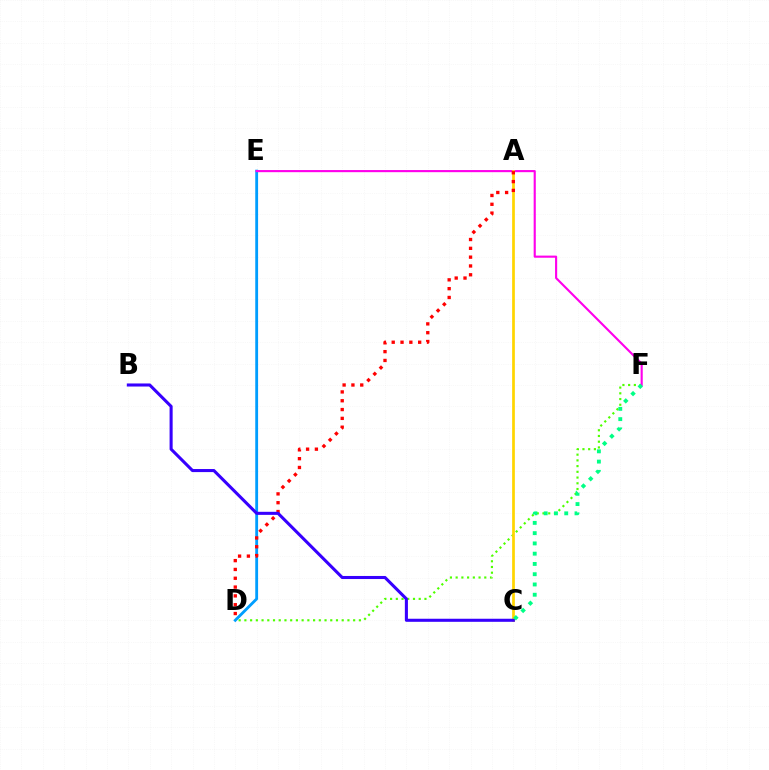{('D', 'F'): [{'color': '#4fff00', 'line_style': 'dotted', 'thickness': 1.56}], ('D', 'E'): [{'color': '#009eff', 'line_style': 'solid', 'thickness': 2.04}], ('E', 'F'): [{'color': '#ff00ed', 'line_style': 'solid', 'thickness': 1.53}], ('A', 'C'): [{'color': '#ffd500', 'line_style': 'solid', 'thickness': 1.96}], ('A', 'D'): [{'color': '#ff0000', 'line_style': 'dotted', 'thickness': 2.4}], ('B', 'C'): [{'color': '#3700ff', 'line_style': 'solid', 'thickness': 2.21}], ('C', 'F'): [{'color': '#00ff86', 'line_style': 'dotted', 'thickness': 2.79}]}